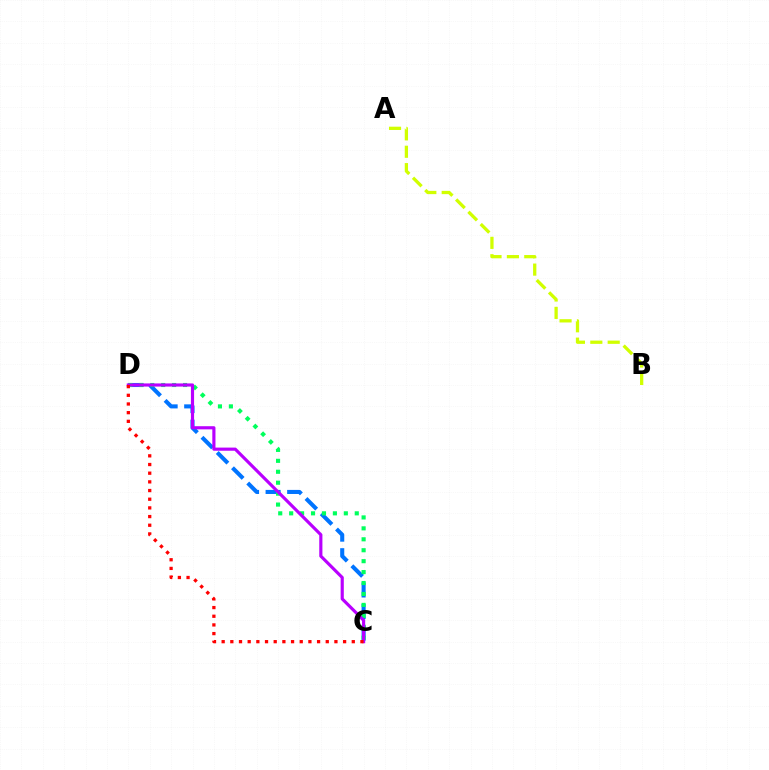{('C', 'D'): [{'color': '#0074ff', 'line_style': 'dashed', 'thickness': 2.93}, {'color': '#00ff5c', 'line_style': 'dotted', 'thickness': 2.97}, {'color': '#b900ff', 'line_style': 'solid', 'thickness': 2.27}, {'color': '#ff0000', 'line_style': 'dotted', 'thickness': 2.36}], ('A', 'B'): [{'color': '#d1ff00', 'line_style': 'dashed', 'thickness': 2.36}]}